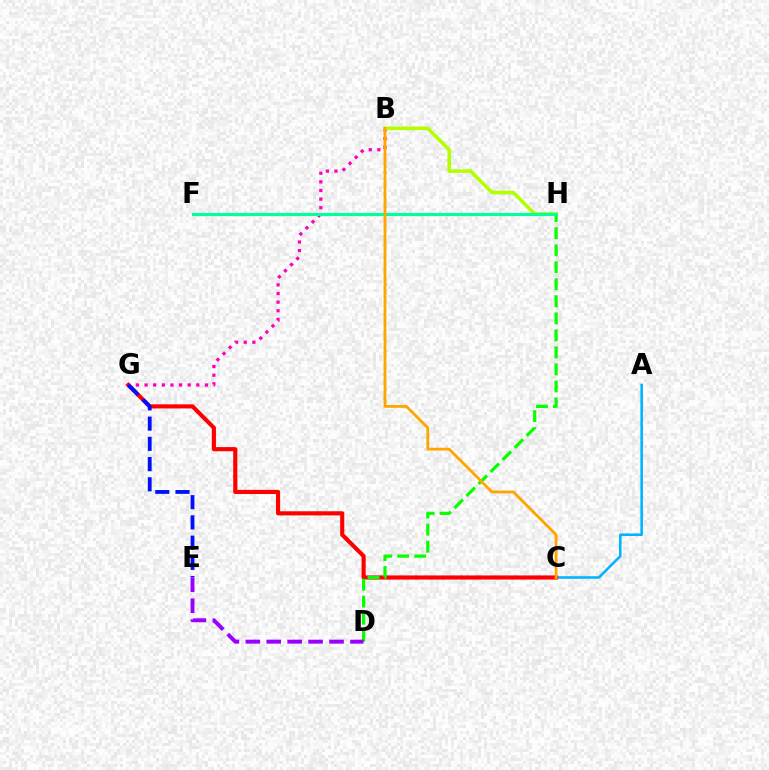{('B', 'G'): [{'color': '#ff00bd', 'line_style': 'dotted', 'thickness': 2.34}], ('A', 'C'): [{'color': '#00b5ff', 'line_style': 'solid', 'thickness': 1.86}], ('C', 'G'): [{'color': '#ff0000', 'line_style': 'solid', 'thickness': 2.98}], ('B', 'H'): [{'color': '#b3ff00', 'line_style': 'solid', 'thickness': 2.57}], ('D', 'H'): [{'color': '#08ff00', 'line_style': 'dashed', 'thickness': 2.31}], ('E', 'G'): [{'color': '#0010ff', 'line_style': 'dashed', 'thickness': 2.75}], ('D', 'E'): [{'color': '#9b00ff', 'line_style': 'dashed', 'thickness': 2.84}], ('F', 'H'): [{'color': '#00ff9d', 'line_style': 'solid', 'thickness': 2.23}], ('B', 'C'): [{'color': '#ffa500', 'line_style': 'solid', 'thickness': 2.02}]}